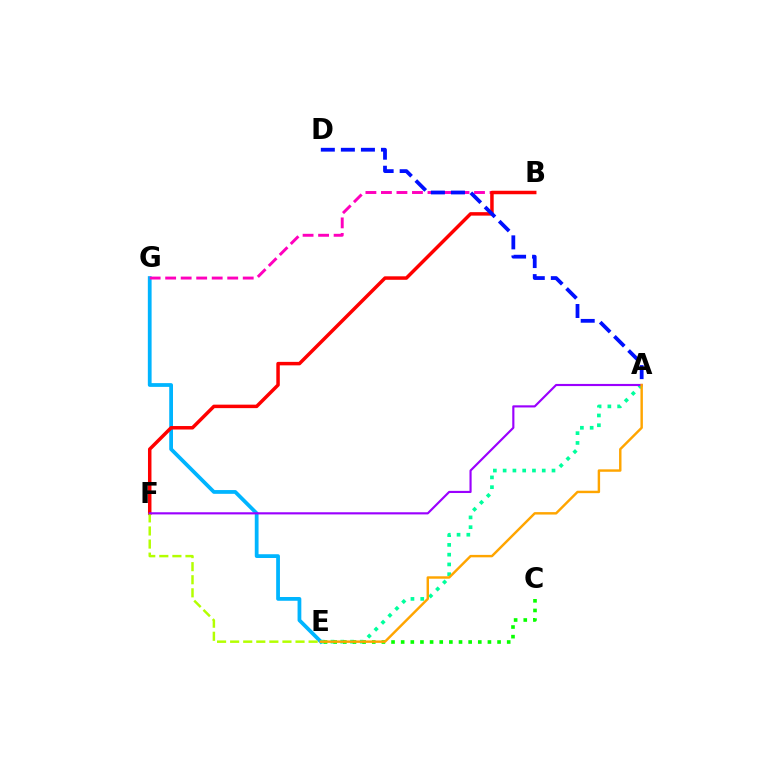{('E', 'G'): [{'color': '#00b5ff', 'line_style': 'solid', 'thickness': 2.71}], ('B', 'G'): [{'color': '#ff00bd', 'line_style': 'dashed', 'thickness': 2.11}], ('B', 'F'): [{'color': '#ff0000', 'line_style': 'solid', 'thickness': 2.51}], ('A', 'E'): [{'color': '#00ff9d', 'line_style': 'dotted', 'thickness': 2.66}, {'color': '#ffa500', 'line_style': 'solid', 'thickness': 1.75}], ('A', 'D'): [{'color': '#0010ff', 'line_style': 'dashed', 'thickness': 2.72}], ('E', 'F'): [{'color': '#b3ff00', 'line_style': 'dashed', 'thickness': 1.78}], ('C', 'E'): [{'color': '#08ff00', 'line_style': 'dotted', 'thickness': 2.62}], ('A', 'F'): [{'color': '#9b00ff', 'line_style': 'solid', 'thickness': 1.55}]}